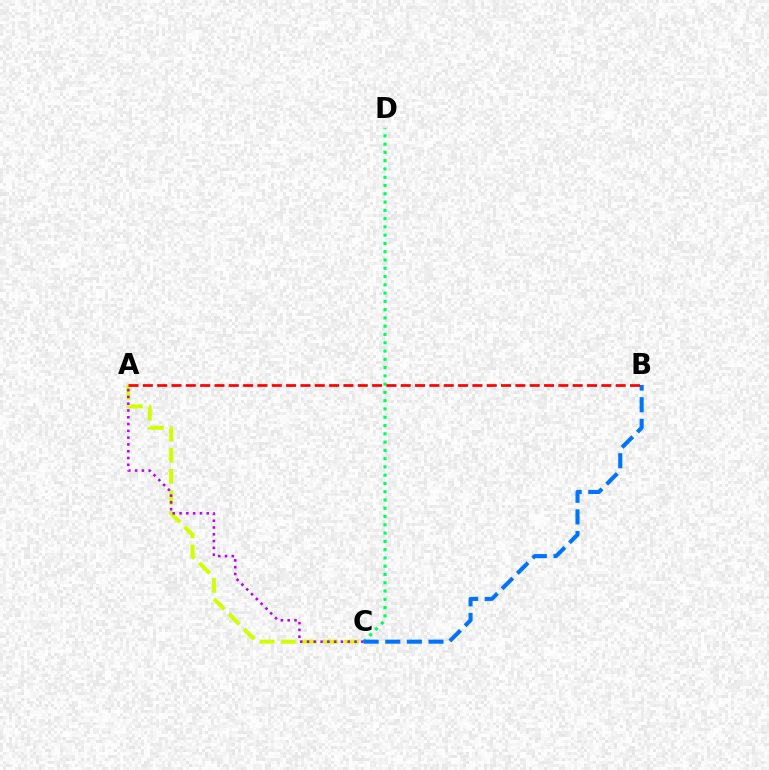{('A', 'C'): [{'color': '#d1ff00', 'line_style': 'dashed', 'thickness': 2.87}, {'color': '#b900ff', 'line_style': 'dotted', 'thickness': 1.84}], ('C', 'D'): [{'color': '#00ff5c', 'line_style': 'dotted', 'thickness': 2.25}], ('B', 'C'): [{'color': '#0074ff', 'line_style': 'dashed', 'thickness': 2.94}], ('A', 'B'): [{'color': '#ff0000', 'line_style': 'dashed', 'thickness': 1.95}]}